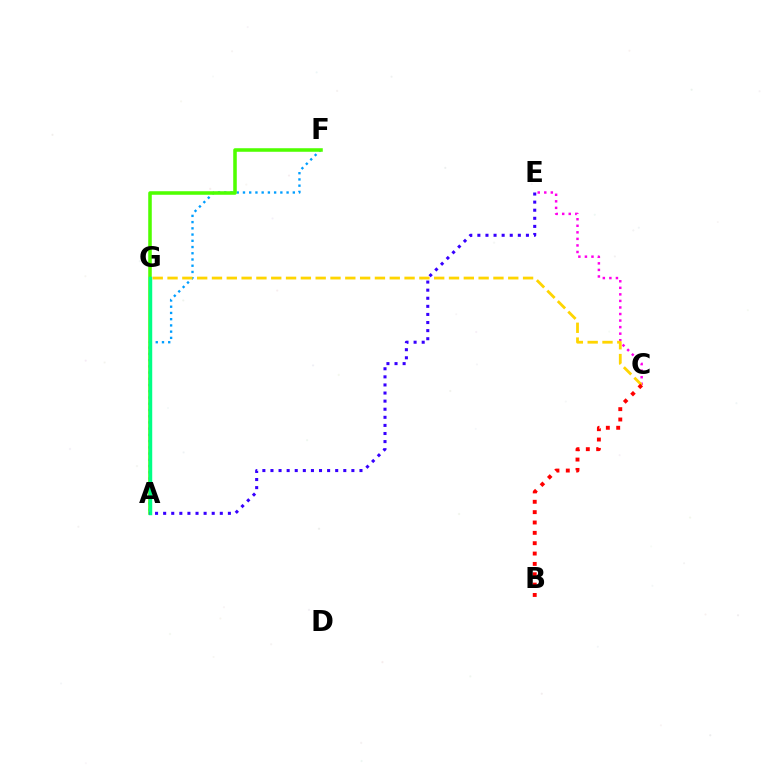{('C', 'E'): [{'color': '#ff00ed', 'line_style': 'dotted', 'thickness': 1.78}], ('A', 'F'): [{'color': '#009eff', 'line_style': 'dotted', 'thickness': 1.69}, {'color': '#4fff00', 'line_style': 'solid', 'thickness': 2.56}], ('A', 'G'): [{'color': '#00ff86', 'line_style': 'solid', 'thickness': 2.48}], ('C', 'G'): [{'color': '#ffd500', 'line_style': 'dashed', 'thickness': 2.01}], ('A', 'E'): [{'color': '#3700ff', 'line_style': 'dotted', 'thickness': 2.2}], ('B', 'C'): [{'color': '#ff0000', 'line_style': 'dotted', 'thickness': 2.81}]}